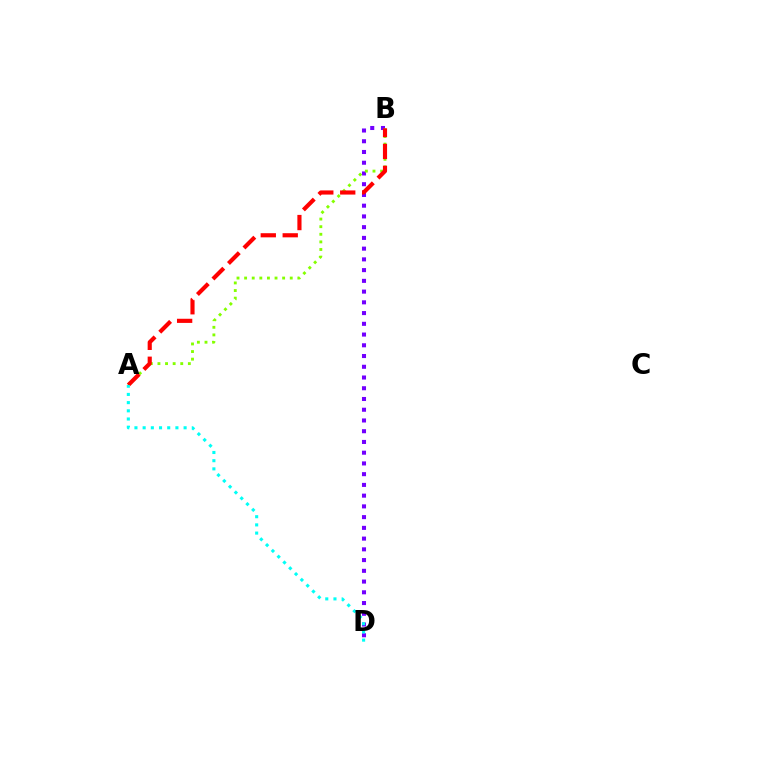{('B', 'D'): [{'color': '#7200ff', 'line_style': 'dotted', 'thickness': 2.92}], ('A', 'B'): [{'color': '#84ff00', 'line_style': 'dotted', 'thickness': 2.07}, {'color': '#ff0000', 'line_style': 'dashed', 'thickness': 2.98}], ('A', 'D'): [{'color': '#00fff6', 'line_style': 'dotted', 'thickness': 2.23}]}